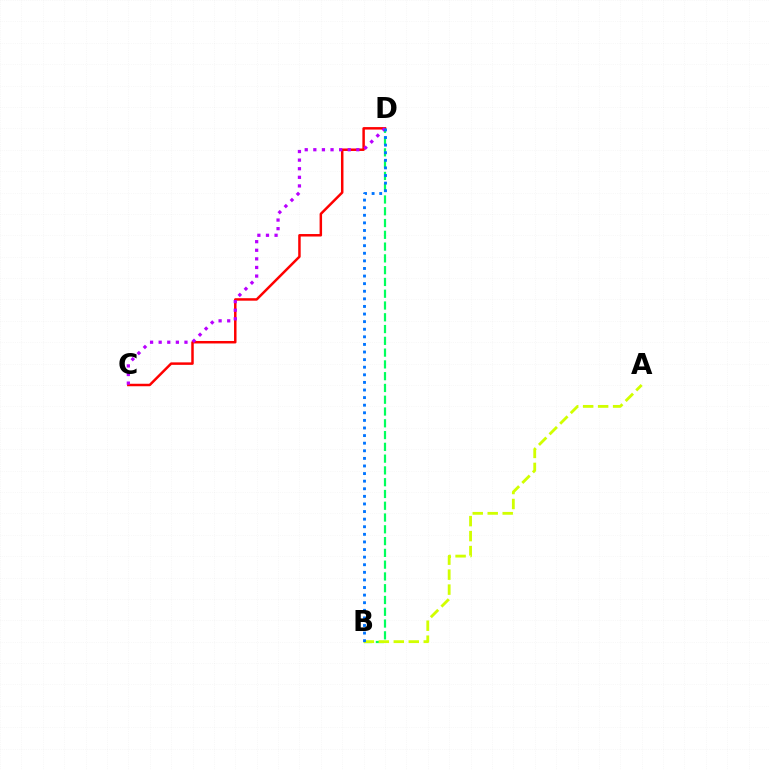{('B', 'D'): [{'color': '#00ff5c', 'line_style': 'dashed', 'thickness': 1.6}, {'color': '#0074ff', 'line_style': 'dotted', 'thickness': 2.06}], ('A', 'B'): [{'color': '#d1ff00', 'line_style': 'dashed', 'thickness': 2.04}], ('C', 'D'): [{'color': '#ff0000', 'line_style': 'solid', 'thickness': 1.79}, {'color': '#b900ff', 'line_style': 'dotted', 'thickness': 2.34}]}